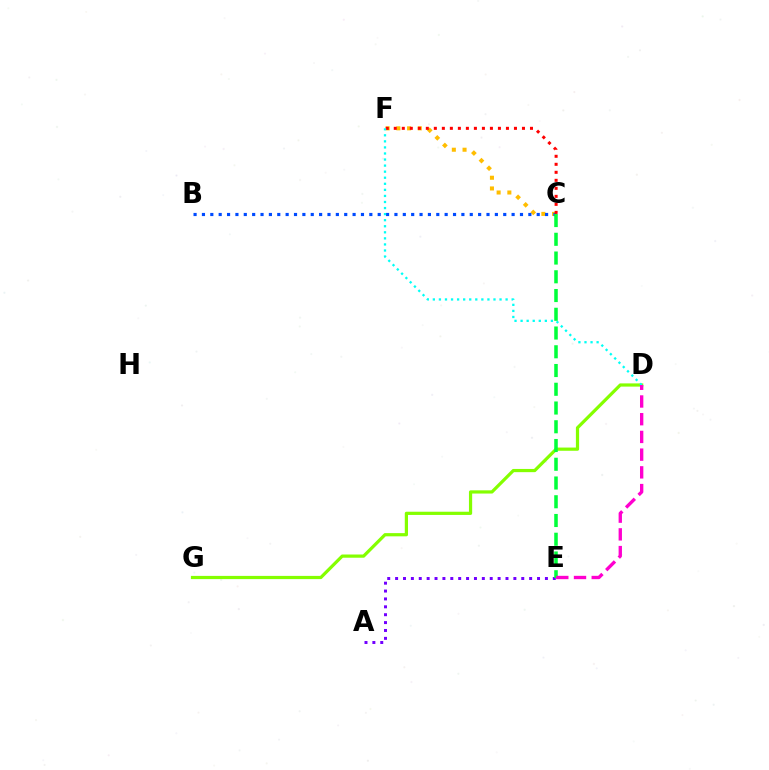{('D', 'G'): [{'color': '#84ff00', 'line_style': 'solid', 'thickness': 2.31}], ('C', 'F'): [{'color': '#ffbd00', 'line_style': 'dotted', 'thickness': 2.91}, {'color': '#ff0000', 'line_style': 'dotted', 'thickness': 2.18}], ('B', 'C'): [{'color': '#004bff', 'line_style': 'dotted', 'thickness': 2.27}], ('D', 'F'): [{'color': '#00fff6', 'line_style': 'dotted', 'thickness': 1.65}], ('A', 'E'): [{'color': '#7200ff', 'line_style': 'dotted', 'thickness': 2.14}], ('C', 'E'): [{'color': '#00ff39', 'line_style': 'dashed', 'thickness': 2.55}], ('D', 'E'): [{'color': '#ff00cf', 'line_style': 'dashed', 'thickness': 2.41}]}